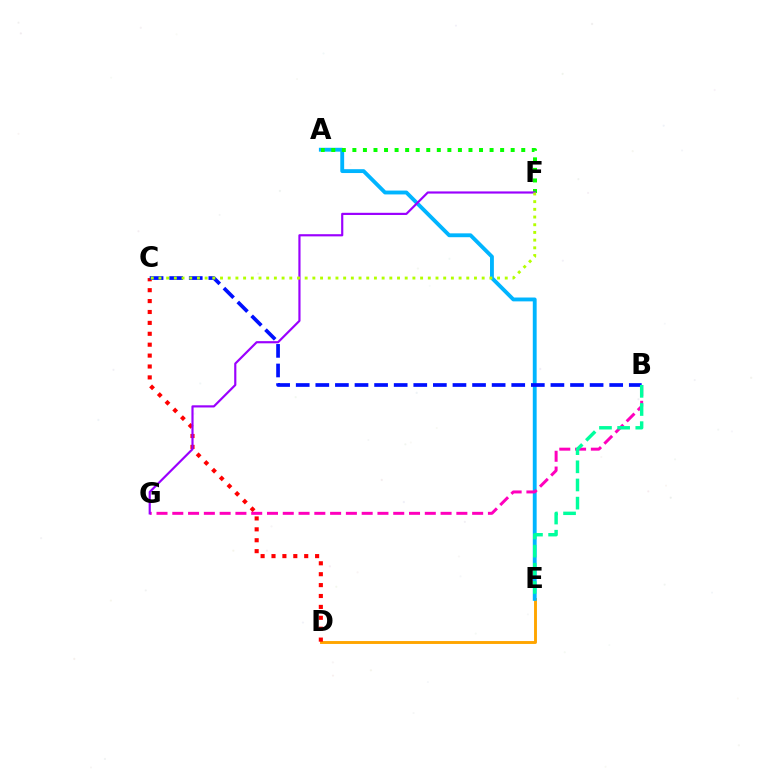{('D', 'E'): [{'color': '#ffa500', 'line_style': 'solid', 'thickness': 2.09}], ('C', 'D'): [{'color': '#ff0000', 'line_style': 'dotted', 'thickness': 2.96}], ('A', 'E'): [{'color': '#00b5ff', 'line_style': 'solid', 'thickness': 2.78}], ('A', 'F'): [{'color': '#08ff00', 'line_style': 'dotted', 'thickness': 2.87}], ('B', 'G'): [{'color': '#ff00bd', 'line_style': 'dashed', 'thickness': 2.14}], ('F', 'G'): [{'color': '#9b00ff', 'line_style': 'solid', 'thickness': 1.57}], ('B', 'C'): [{'color': '#0010ff', 'line_style': 'dashed', 'thickness': 2.66}], ('C', 'F'): [{'color': '#b3ff00', 'line_style': 'dotted', 'thickness': 2.09}], ('B', 'E'): [{'color': '#00ff9d', 'line_style': 'dashed', 'thickness': 2.47}]}